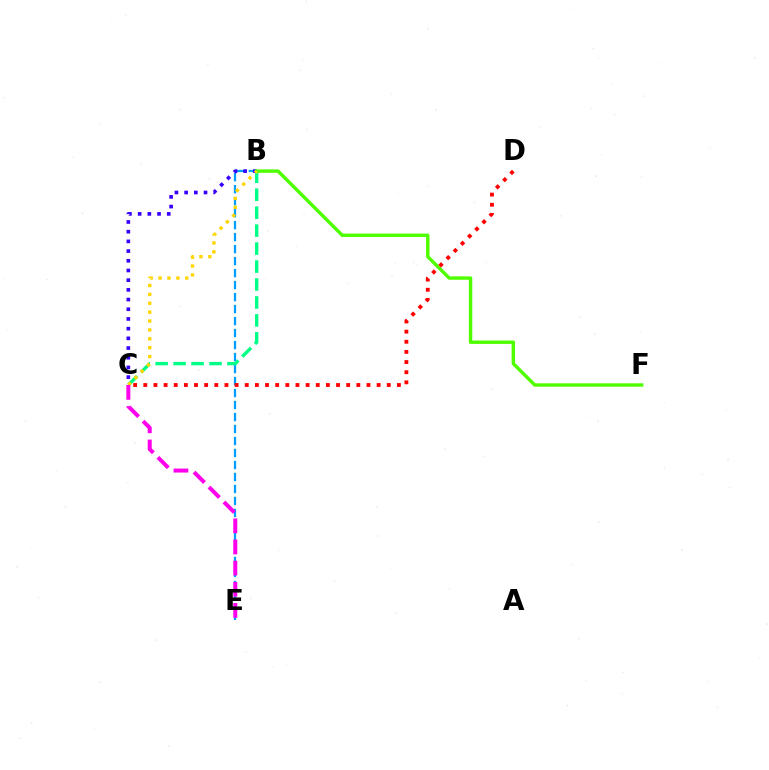{('B', 'E'): [{'color': '#009eff', 'line_style': 'dashed', 'thickness': 1.63}], ('B', 'C'): [{'color': '#00ff86', 'line_style': 'dashed', 'thickness': 2.44}, {'color': '#3700ff', 'line_style': 'dotted', 'thickness': 2.63}, {'color': '#ffd500', 'line_style': 'dotted', 'thickness': 2.42}], ('B', 'F'): [{'color': '#4fff00', 'line_style': 'solid', 'thickness': 2.46}], ('C', 'D'): [{'color': '#ff0000', 'line_style': 'dotted', 'thickness': 2.76}], ('C', 'E'): [{'color': '#ff00ed', 'line_style': 'dashed', 'thickness': 2.87}]}